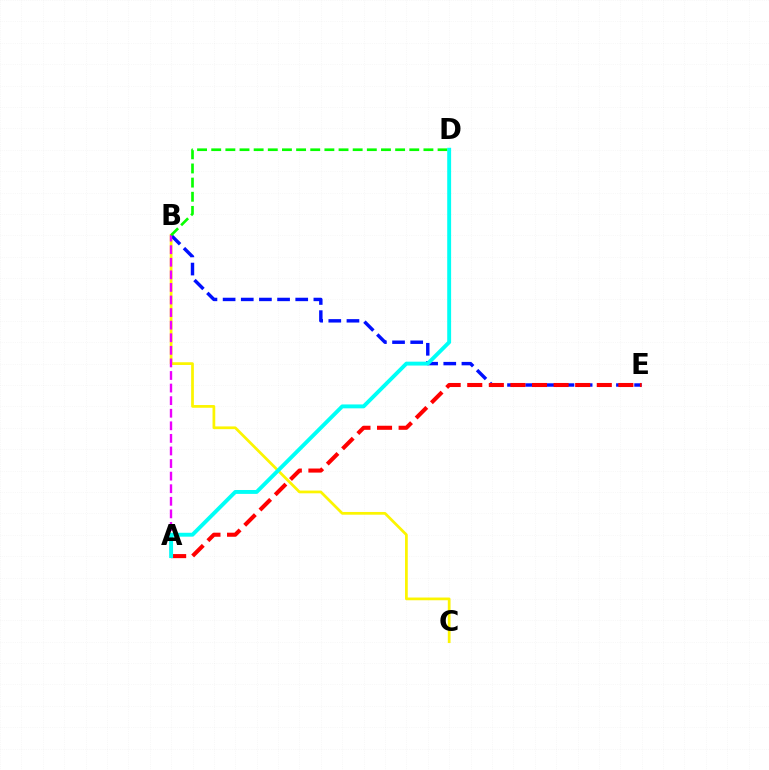{('B', 'C'): [{'color': '#fcf500', 'line_style': 'solid', 'thickness': 1.97}], ('B', 'E'): [{'color': '#0010ff', 'line_style': 'dashed', 'thickness': 2.47}], ('A', 'E'): [{'color': '#ff0000', 'line_style': 'dashed', 'thickness': 2.93}], ('A', 'B'): [{'color': '#ee00ff', 'line_style': 'dashed', 'thickness': 1.71}], ('B', 'D'): [{'color': '#08ff00', 'line_style': 'dashed', 'thickness': 1.92}], ('A', 'D'): [{'color': '#00fff6', 'line_style': 'solid', 'thickness': 2.8}]}